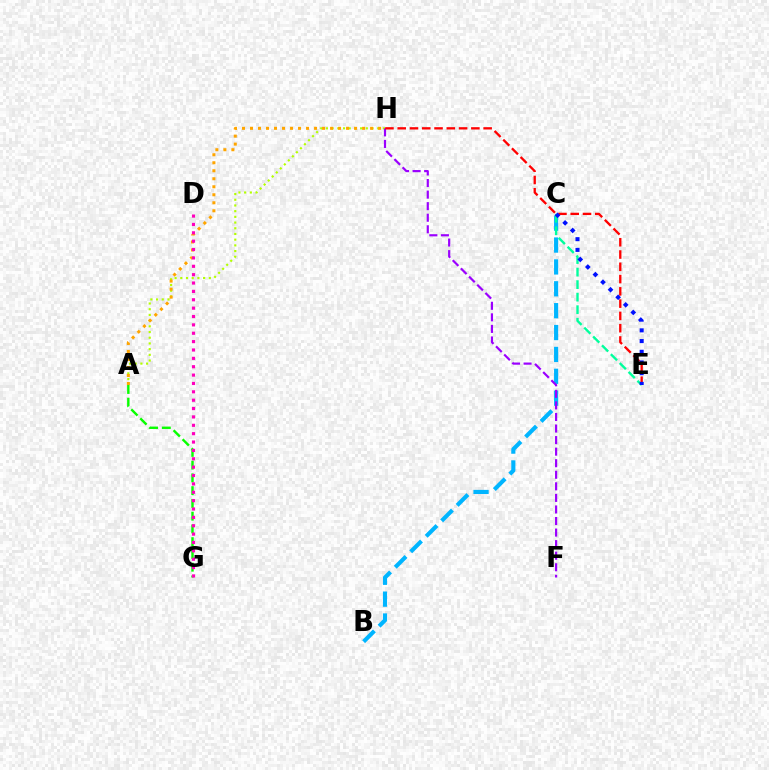{('B', 'C'): [{'color': '#00b5ff', 'line_style': 'dashed', 'thickness': 2.97}], ('C', 'E'): [{'color': '#00ff9d', 'line_style': 'dashed', 'thickness': 1.7}, {'color': '#0010ff', 'line_style': 'dotted', 'thickness': 2.91}], ('A', 'G'): [{'color': '#08ff00', 'line_style': 'dashed', 'thickness': 1.73}], ('A', 'H'): [{'color': '#b3ff00', 'line_style': 'dotted', 'thickness': 1.55}, {'color': '#ffa500', 'line_style': 'dotted', 'thickness': 2.18}], ('D', 'G'): [{'color': '#ff00bd', 'line_style': 'dotted', 'thickness': 2.27}], ('F', 'H'): [{'color': '#9b00ff', 'line_style': 'dashed', 'thickness': 1.57}], ('E', 'H'): [{'color': '#ff0000', 'line_style': 'dashed', 'thickness': 1.67}]}